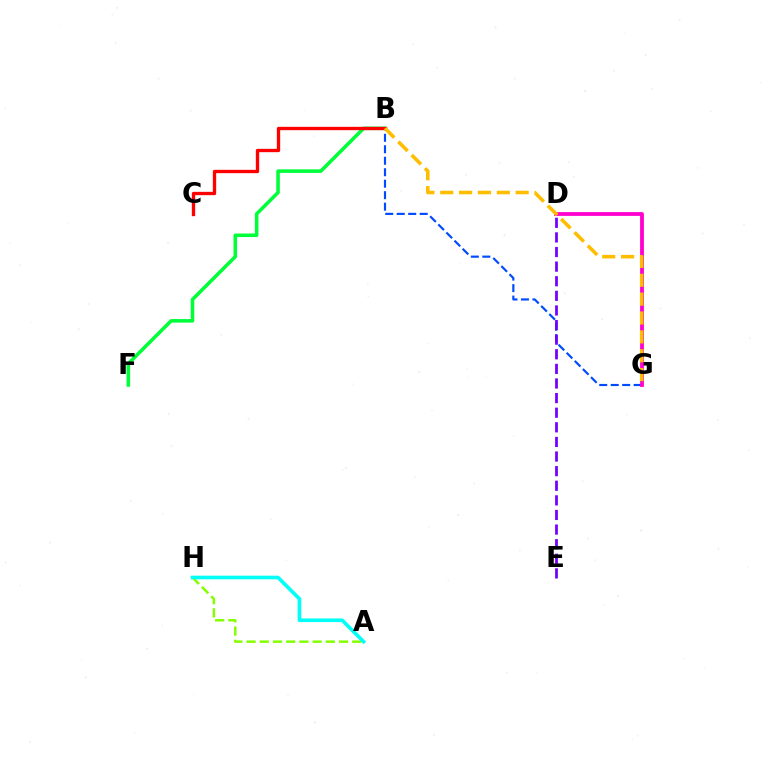{('A', 'H'): [{'color': '#84ff00', 'line_style': 'dashed', 'thickness': 1.79}, {'color': '#00fff6', 'line_style': 'solid', 'thickness': 2.61}], ('B', 'F'): [{'color': '#00ff39', 'line_style': 'solid', 'thickness': 2.55}], ('B', 'G'): [{'color': '#004bff', 'line_style': 'dashed', 'thickness': 1.56}, {'color': '#ffbd00', 'line_style': 'dashed', 'thickness': 2.56}], ('D', 'G'): [{'color': '#ff00cf', 'line_style': 'solid', 'thickness': 2.73}], ('D', 'E'): [{'color': '#7200ff', 'line_style': 'dashed', 'thickness': 1.98}], ('B', 'C'): [{'color': '#ff0000', 'line_style': 'solid', 'thickness': 2.4}]}